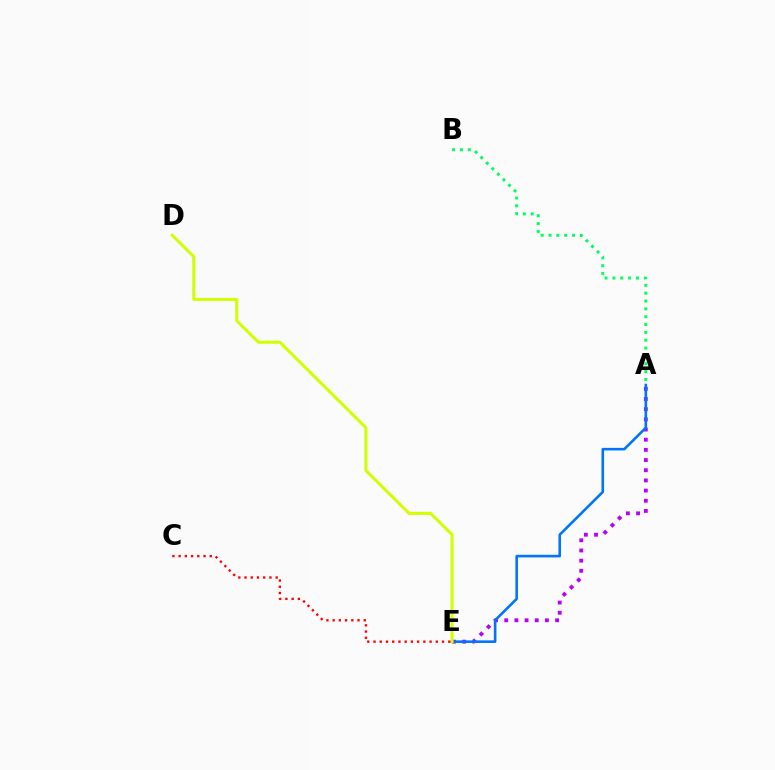{('A', 'B'): [{'color': '#00ff5c', 'line_style': 'dotted', 'thickness': 2.13}], ('A', 'E'): [{'color': '#b900ff', 'line_style': 'dotted', 'thickness': 2.76}, {'color': '#0074ff', 'line_style': 'solid', 'thickness': 1.87}], ('D', 'E'): [{'color': '#d1ff00', 'line_style': 'solid', 'thickness': 2.16}], ('C', 'E'): [{'color': '#ff0000', 'line_style': 'dotted', 'thickness': 1.69}]}